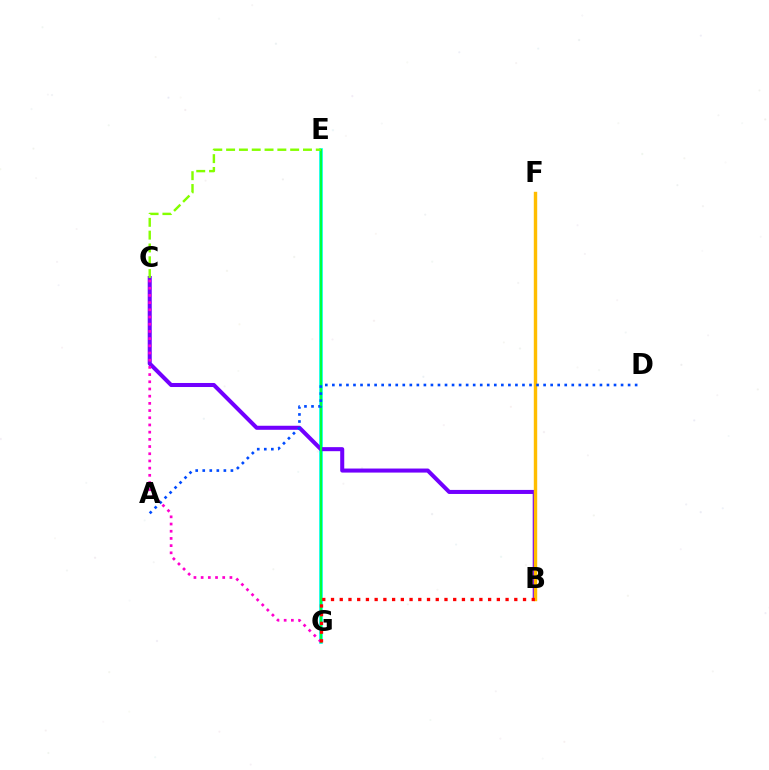{('E', 'G'): [{'color': '#00fff6', 'line_style': 'solid', 'thickness': 2.61}, {'color': '#00ff39', 'line_style': 'solid', 'thickness': 1.59}], ('B', 'C'): [{'color': '#7200ff', 'line_style': 'solid', 'thickness': 2.91}], ('C', 'E'): [{'color': '#84ff00', 'line_style': 'dashed', 'thickness': 1.74}], ('C', 'G'): [{'color': '#ff00cf', 'line_style': 'dotted', 'thickness': 1.96}], ('B', 'F'): [{'color': '#ffbd00', 'line_style': 'solid', 'thickness': 2.45}], ('A', 'D'): [{'color': '#004bff', 'line_style': 'dotted', 'thickness': 1.91}], ('B', 'G'): [{'color': '#ff0000', 'line_style': 'dotted', 'thickness': 2.37}]}